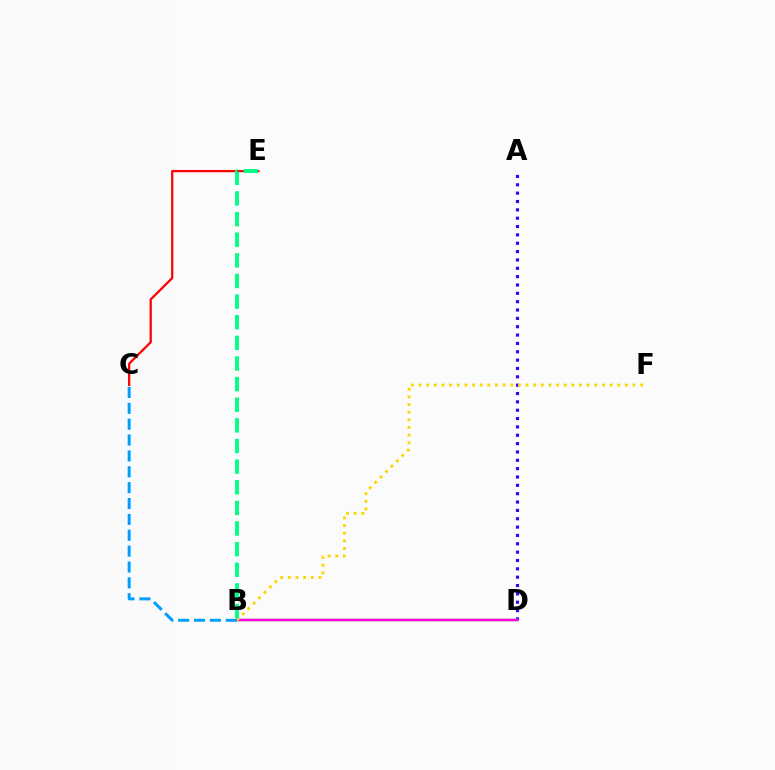{('C', 'E'): [{'color': '#ff0000', 'line_style': 'solid', 'thickness': 1.62}], ('A', 'D'): [{'color': '#3700ff', 'line_style': 'dotted', 'thickness': 2.27}], ('B', 'D'): [{'color': '#4fff00', 'line_style': 'solid', 'thickness': 1.71}, {'color': '#ff00ed', 'line_style': 'solid', 'thickness': 1.78}], ('B', 'F'): [{'color': '#ffd500', 'line_style': 'dotted', 'thickness': 2.08}], ('B', 'C'): [{'color': '#009eff', 'line_style': 'dashed', 'thickness': 2.16}], ('B', 'E'): [{'color': '#00ff86', 'line_style': 'dashed', 'thickness': 2.8}]}